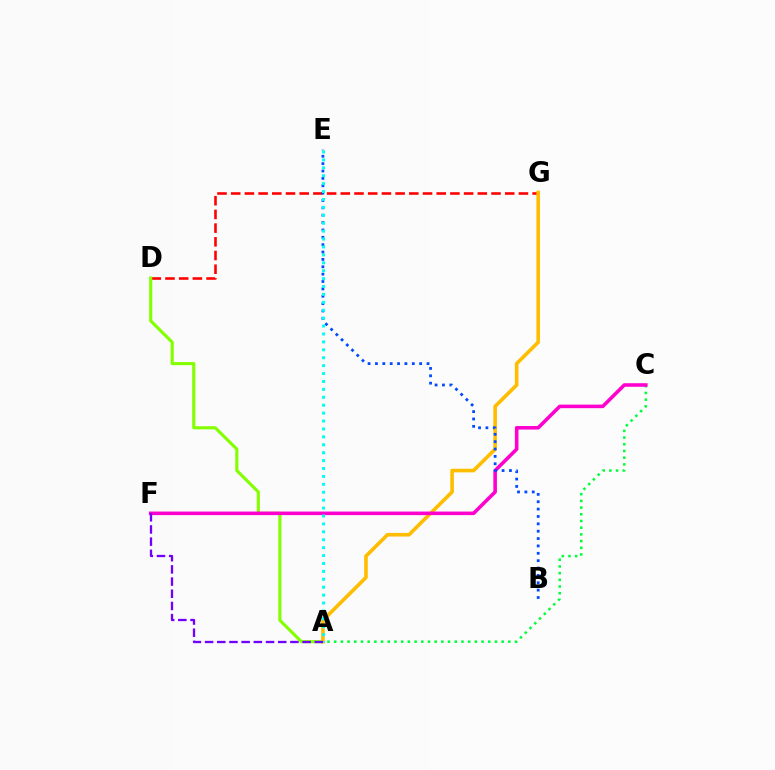{('D', 'G'): [{'color': '#ff0000', 'line_style': 'dashed', 'thickness': 1.86}], ('A', 'D'): [{'color': '#84ff00', 'line_style': 'solid', 'thickness': 2.25}], ('A', 'G'): [{'color': '#ffbd00', 'line_style': 'solid', 'thickness': 2.61}], ('A', 'C'): [{'color': '#00ff39', 'line_style': 'dotted', 'thickness': 1.82}], ('C', 'F'): [{'color': '#ff00cf', 'line_style': 'solid', 'thickness': 2.57}], ('B', 'E'): [{'color': '#004bff', 'line_style': 'dotted', 'thickness': 2.0}], ('A', 'E'): [{'color': '#00fff6', 'line_style': 'dotted', 'thickness': 2.15}], ('A', 'F'): [{'color': '#7200ff', 'line_style': 'dashed', 'thickness': 1.66}]}